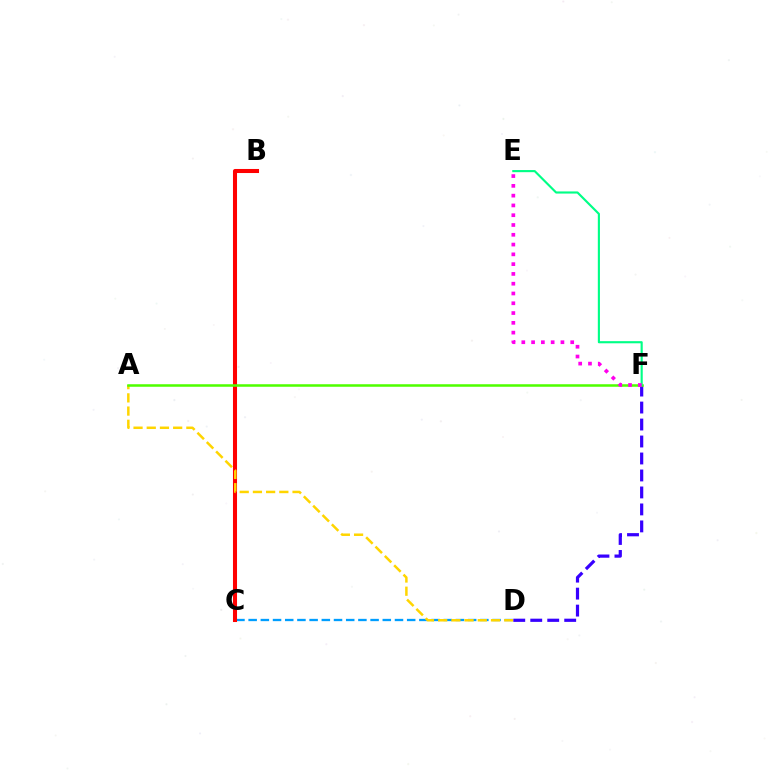{('C', 'D'): [{'color': '#009eff', 'line_style': 'dashed', 'thickness': 1.66}], ('B', 'C'): [{'color': '#ff0000', 'line_style': 'solid', 'thickness': 2.92}], ('A', 'D'): [{'color': '#ffd500', 'line_style': 'dashed', 'thickness': 1.79}], ('D', 'F'): [{'color': '#3700ff', 'line_style': 'dashed', 'thickness': 2.31}], ('A', 'F'): [{'color': '#4fff00', 'line_style': 'solid', 'thickness': 1.82}], ('E', 'F'): [{'color': '#00ff86', 'line_style': 'solid', 'thickness': 1.54}, {'color': '#ff00ed', 'line_style': 'dotted', 'thickness': 2.66}]}